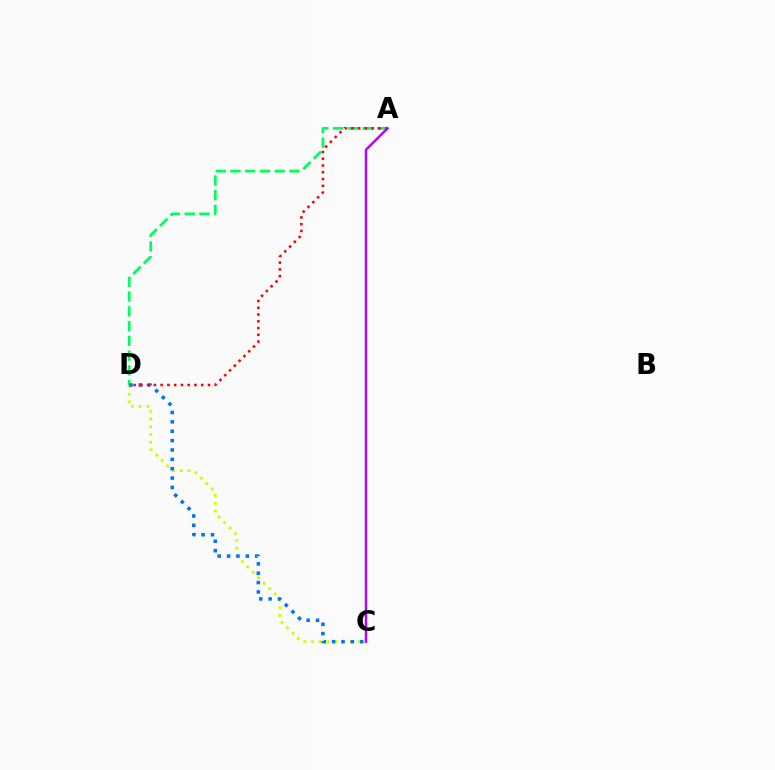{('C', 'D'): [{'color': '#d1ff00', 'line_style': 'dotted', 'thickness': 2.1}, {'color': '#0074ff', 'line_style': 'dotted', 'thickness': 2.55}], ('A', 'D'): [{'color': '#00ff5c', 'line_style': 'dashed', 'thickness': 2.0}, {'color': '#ff0000', 'line_style': 'dotted', 'thickness': 1.84}], ('A', 'C'): [{'color': '#b900ff', 'line_style': 'solid', 'thickness': 1.76}]}